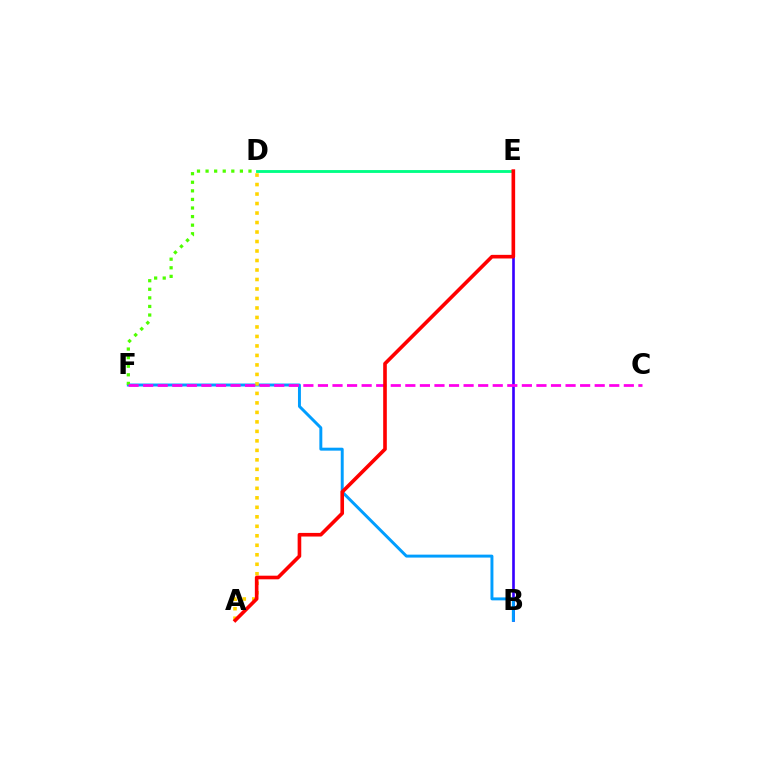{('B', 'E'): [{'color': '#3700ff', 'line_style': 'solid', 'thickness': 1.9}], ('B', 'F'): [{'color': '#009eff', 'line_style': 'solid', 'thickness': 2.12}], ('D', 'F'): [{'color': '#4fff00', 'line_style': 'dotted', 'thickness': 2.33}], ('A', 'D'): [{'color': '#ffd500', 'line_style': 'dotted', 'thickness': 2.58}], ('C', 'F'): [{'color': '#ff00ed', 'line_style': 'dashed', 'thickness': 1.98}], ('D', 'E'): [{'color': '#00ff86', 'line_style': 'solid', 'thickness': 2.05}], ('A', 'E'): [{'color': '#ff0000', 'line_style': 'solid', 'thickness': 2.61}]}